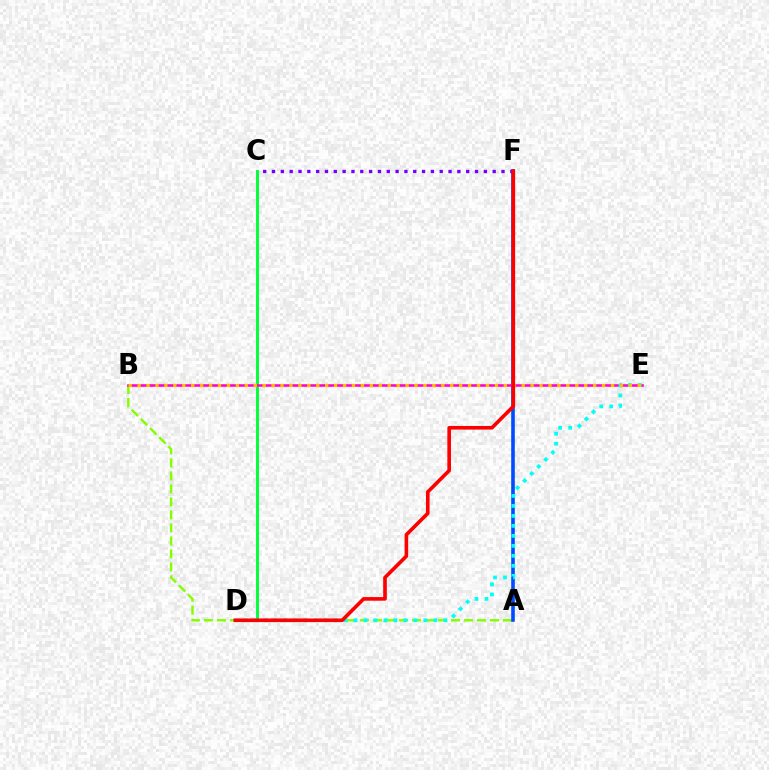{('A', 'B'): [{'color': '#84ff00', 'line_style': 'dashed', 'thickness': 1.77}], ('A', 'F'): [{'color': '#004bff', 'line_style': 'solid', 'thickness': 2.59}], ('C', 'D'): [{'color': '#00ff39', 'line_style': 'solid', 'thickness': 2.09}], ('C', 'F'): [{'color': '#7200ff', 'line_style': 'dotted', 'thickness': 2.4}], ('B', 'E'): [{'color': '#ff00cf', 'line_style': 'solid', 'thickness': 1.84}, {'color': '#ffbd00', 'line_style': 'dotted', 'thickness': 2.43}], ('D', 'E'): [{'color': '#00fff6', 'line_style': 'dotted', 'thickness': 2.71}], ('D', 'F'): [{'color': '#ff0000', 'line_style': 'solid', 'thickness': 2.61}]}